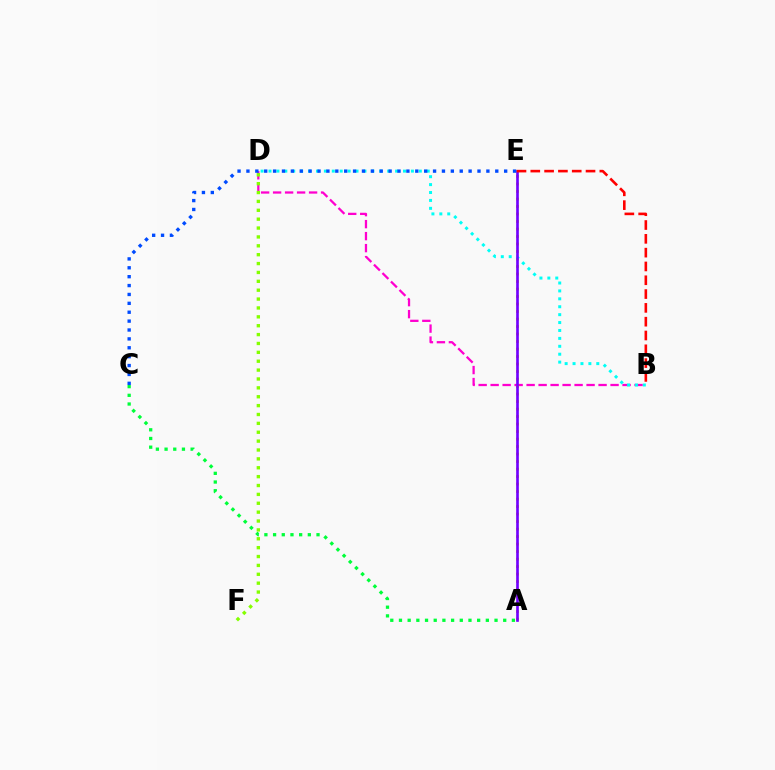{('B', 'D'): [{'color': '#ff00cf', 'line_style': 'dashed', 'thickness': 1.63}, {'color': '#00fff6', 'line_style': 'dotted', 'thickness': 2.15}], ('A', 'E'): [{'color': '#ffbd00', 'line_style': 'dotted', 'thickness': 2.04}, {'color': '#7200ff', 'line_style': 'solid', 'thickness': 1.91}], ('A', 'C'): [{'color': '#00ff39', 'line_style': 'dotted', 'thickness': 2.36}], ('D', 'F'): [{'color': '#84ff00', 'line_style': 'dotted', 'thickness': 2.41}], ('C', 'E'): [{'color': '#004bff', 'line_style': 'dotted', 'thickness': 2.41}], ('B', 'E'): [{'color': '#ff0000', 'line_style': 'dashed', 'thickness': 1.88}]}